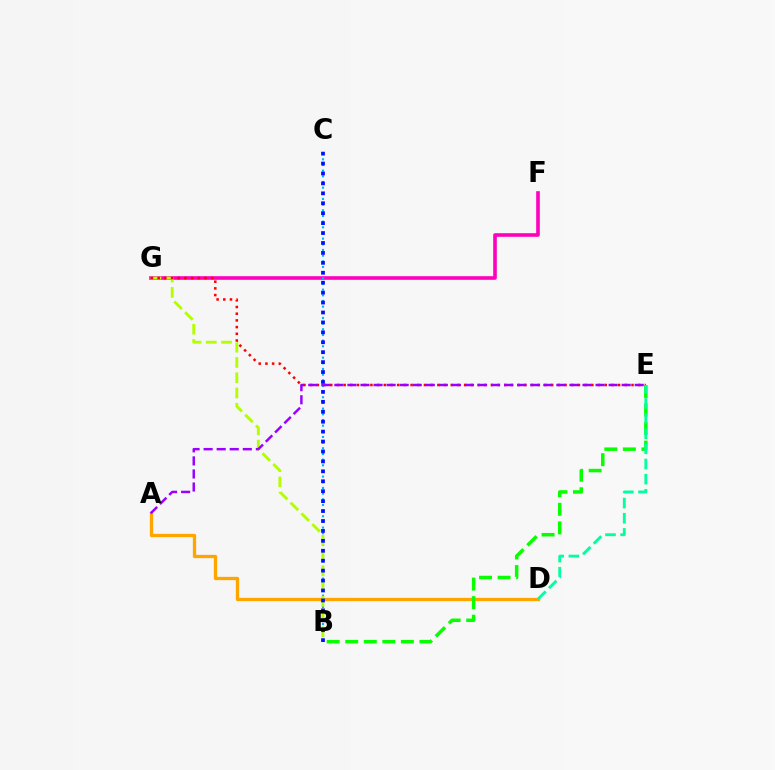{('A', 'D'): [{'color': '#ffa500', 'line_style': 'solid', 'thickness': 2.37}], ('B', 'E'): [{'color': '#08ff00', 'line_style': 'dashed', 'thickness': 2.52}], ('F', 'G'): [{'color': '#ff00bd', 'line_style': 'solid', 'thickness': 2.6}], ('B', 'C'): [{'color': '#00b5ff', 'line_style': 'dotted', 'thickness': 1.54}, {'color': '#0010ff', 'line_style': 'dotted', 'thickness': 2.7}], ('B', 'G'): [{'color': '#b3ff00', 'line_style': 'dashed', 'thickness': 2.07}], ('E', 'G'): [{'color': '#ff0000', 'line_style': 'dotted', 'thickness': 1.82}], ('D', 'E'): [{'color': '#00ff9d', 'line_style': 'dashed', 'thickness': 2.06}], ('A', 'E'): [{'color': '#9b00ff', 'line_style': 'dashed', 'thickness': 1.77}]}